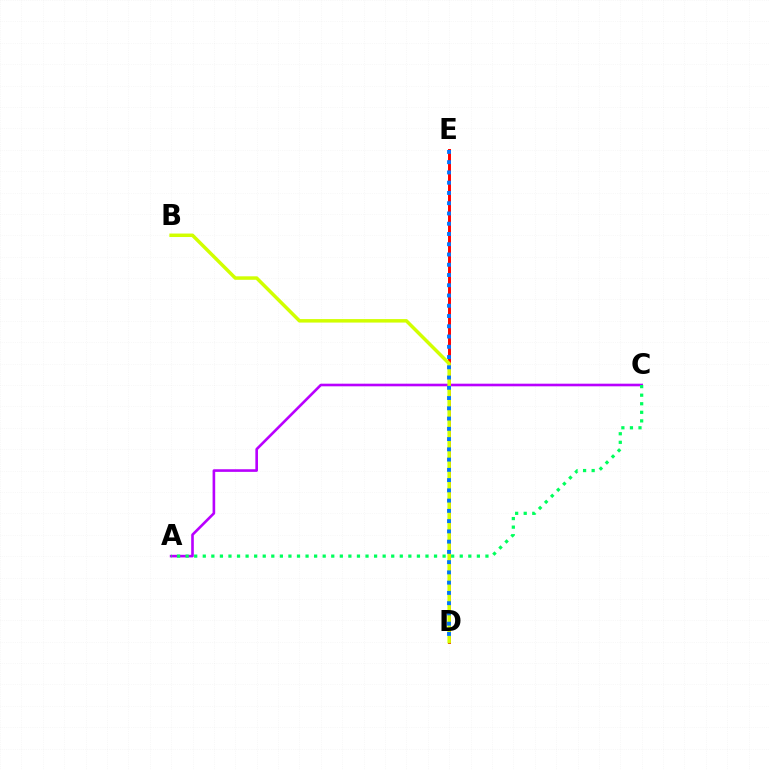{('A', 'C'): [{'color': '#b900ff', 'line_style': 'solid', 'thickness': 1.89}, {'color': '#00ff5c', 'line_style': 'dotted', 'thickness': 2.33}], ('D', 'E'): [{'color': '#ff0000', 'line_style': 'solid', 'thickness': 2.13}, {'color': '#0074ff', 'line_style': 'dotted', 'thickness': 2.79}], ('B', 'D'): [{'color': '#d1ff00', 'line_style': 'solid', 'thickness': 2.51}]}